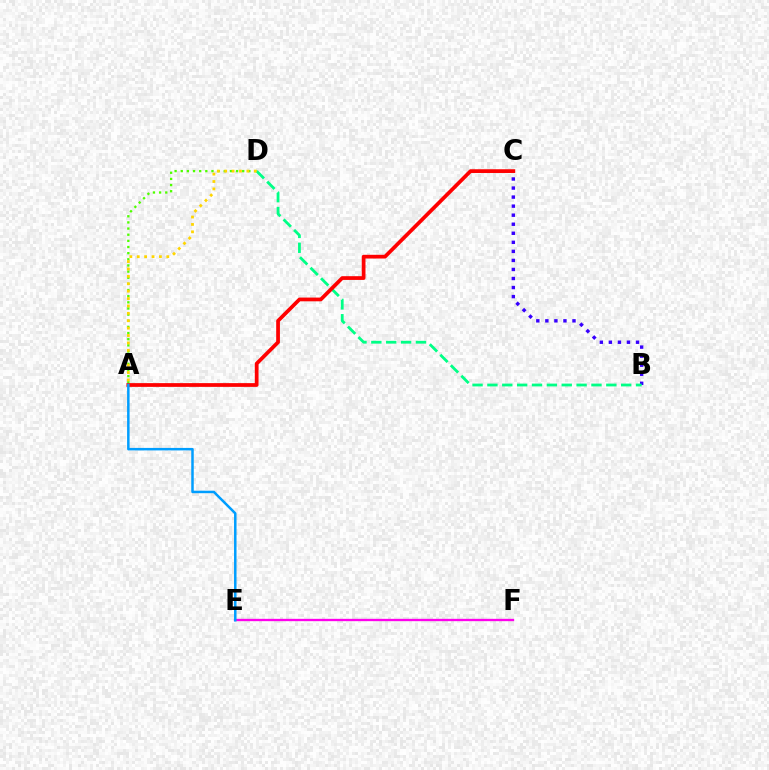{('A', 'D'): [{'color': '#4fff00', 'line_style': 'dotted', 'thickness': 1.67}, {'color': '#ffd500', 'line_style': 'dotted', 'thickness': 2.01}], ('B', 'C'): [{'color': '#3700ff', 'line_style': 'dotted', 'thickness': 2.46}], ('B', 'D'): [{'color': '#00ff86', 'line_style': 'dashed', 'thickness': 2.02}], ('A', 'C'): [{'color': '#ff0000', 'line_style': 'solid', 'thickness': 2.69}], ('E', 'F'): [{'color': '#ff00ed', 'line_style': 'solid', 'thickness': 1.68}], ('A', 'E'): [{'color': '#009eff', 'line_style': 'solid', 'thickness': 1.8}]}